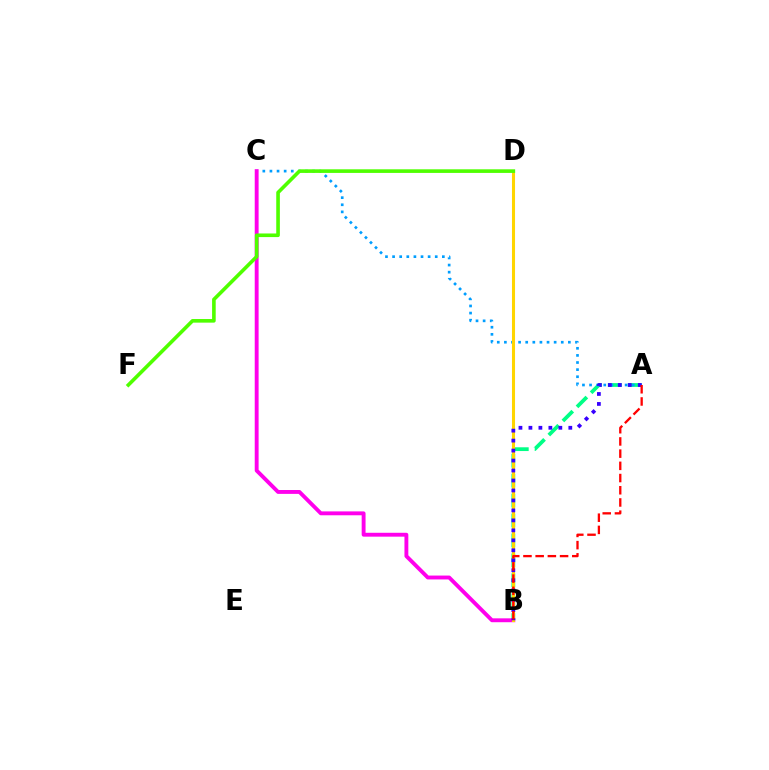{('A', 'B'): [{'color': '#00ff86', 'line_style': 'dashed', 'thickness': 2.71}, {'color': '#3700ff', 'line_style': 'dotted', 'thickness': 2.71}, {'color': '#ff0000', 'line_style': 'dashed', 'thickness': 1.66}], ('A', 'C'): [{'color': '#009eff', 'line_style': 'dotted', 'thickness': 1.93}], ('B', 'C'): [{'color': '#ff00ed', 'line_style': 'solid', 'thickness': 2.79}], ('B', 'D'): [{'color': '#ffd500', 'line_style': 'solid', 'thickness': 2.2}], ('D', 'F'): [{'color': '#4fff00', 'line_style': 'solid', 'thickness': 2.6}]}